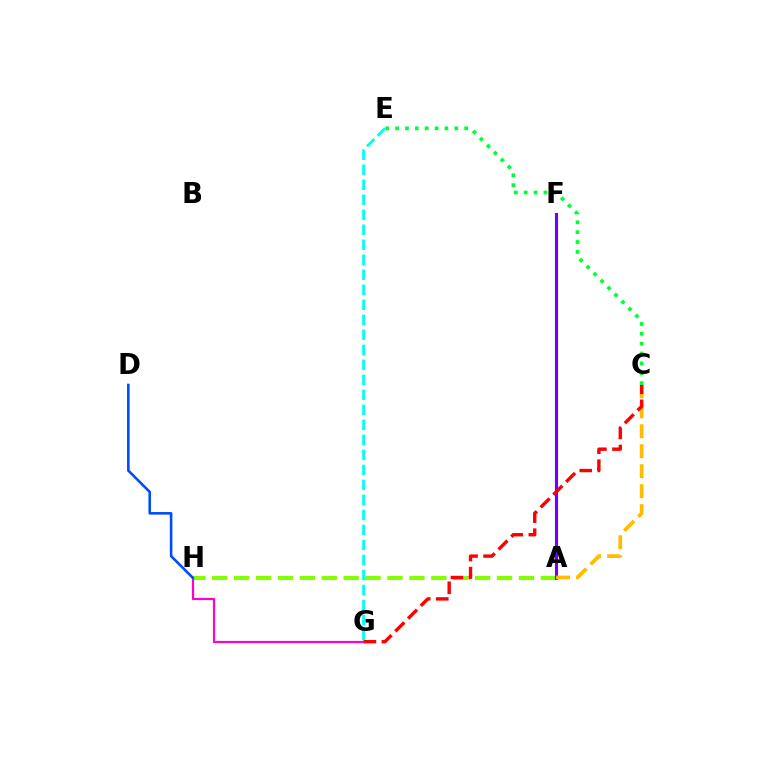{('A', 'H'): [{'color': '#84ff00', 'line_style': 'dashed', 'thickness': 2.98}], ('A', 'F'): [{'color': '#7200ff', 'line_style': 'solid', 'thickness': 2.25}], ('G', 'H'): [{'color': '#ff00cf', 'line_style': 'solid', 'thickness': 1.58}], ('C', 'E'): [{'color': '#00ff39', 'line_style': 'dotted', 'thickness': 2.68}], ('D', 'H'): [{'color': '#004bff', 'line_style': 'solid', 'thickness': 1.86}], ('A', 'C'): [{'color': '#ffbd00', 'line_style': 'dashed', 'thickness': 2.71}], ('E', 'G'): [{'color': '#00fff6', 'line_style': 'dashed', 'thickness': 2.04}], ('C', 'G'): [{'color': '#ff0000', 'line_style': 'dashed', 'thickness': 2.45}]}